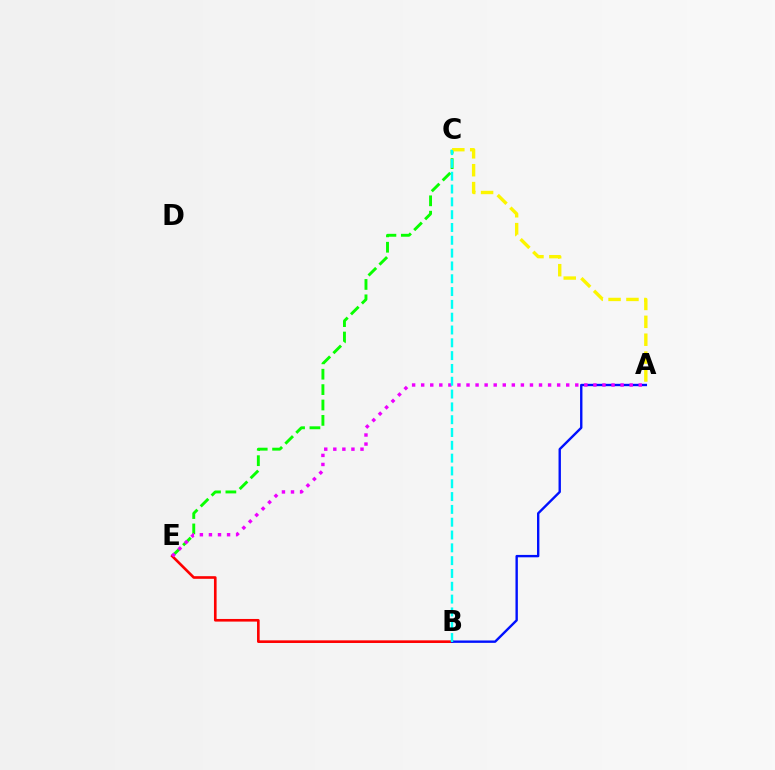{('C', 'E'): [{'color': '#08ff00', 'line_style': 'dashed', 'thickness': 2.09}], ('B', 'E'): [{'color': '#ff0000', 'line_style': 'solid', 'thickness': 1.9}], ('A', 'C'): [{'color': '#fcf500', 'line_style': 'dashed', 'thickness': 2.43}], ('A', 'B'): [{'color': '#0010ff', 'line_style': 'solid', 'thickness': 1.72}], ('A', 'E'): [{'color': '#ee00ff', 'line_style': 'dotted', 'thickness': 2.46}], ('B', 'C'): [{'color': '#00fff6', 'line_style': 'dashed', 'thickness': 1.74}]}